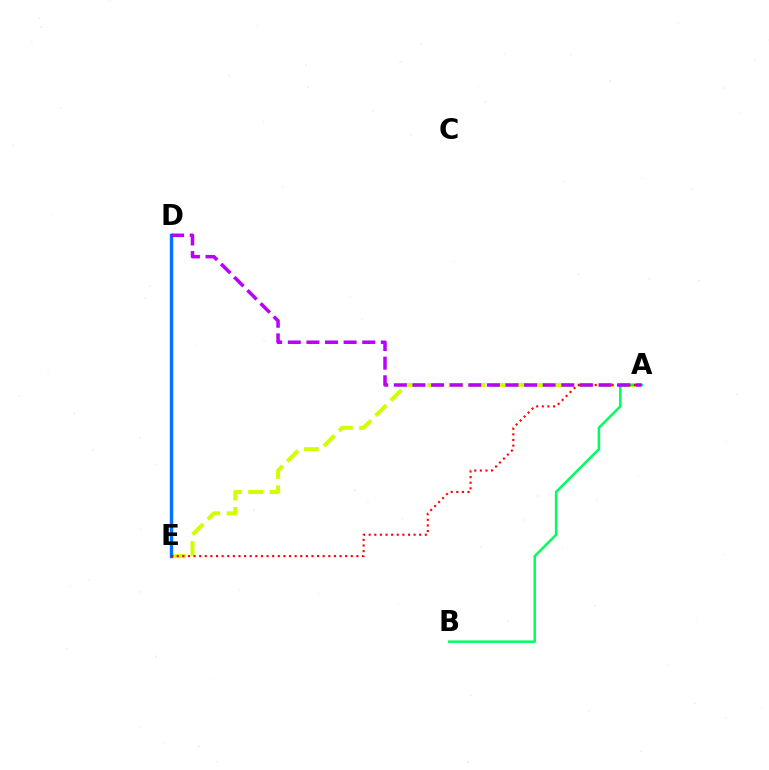{('A', 'E'): [{'color': '#d1ff00', 'line_style': 'dashed', 'thickness': 2.91}, {'color': '#ff0000', 'line_style': 'dotted', 'thickness': 1.53}], ('D', 'E'): [{'color': '#0074ff', 'line_style': 'solid', 'thickness': 2.45}], ('A', 'B'): [{'color': '#00ff5c', 'line_style': 'solid', 'thickness': 1.81}], ('A', 'D'): [{'color': '#b900ff', 'line_style': 'dashed', 'thickness': 2.53}]}